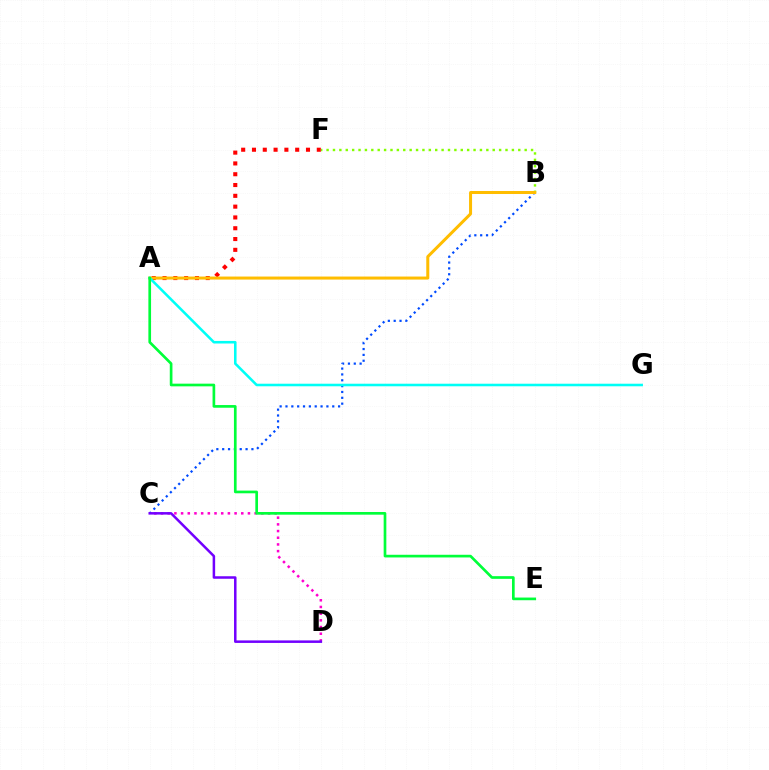{('B', 'F'): [{'color': '#84ff00', 'line_style': 'dotted', 'thickness': 1.74}], ('B', 'C'): [{'color': '#004bff', 'line_style': 'dotted', 'thickness': 1.59}], ('C', 'D'): [{'color': '#ff00cf', 'line_style': 'dotted', 'thickness': 1.82}, {'color': '#7200ff', 'line_style': 'solid', 'thickness': 1.81}], ('A', 'F'): [{'color': '#ff0000', 'line_style': 'dotted', 'thickness': 2.93}], ('A', 'B'): [{'color': '#ffbd00', 'line_style': 'solid', 'thickness': 2.17}], ('A', 'G'): [{'color': '#00fff6', 'line_style': 'solid', 'thickness': 1.84}], ('A', 'E'): [{'color': '#00ff39', 'line_style': 'solid', 'thickness': 1.93}]}